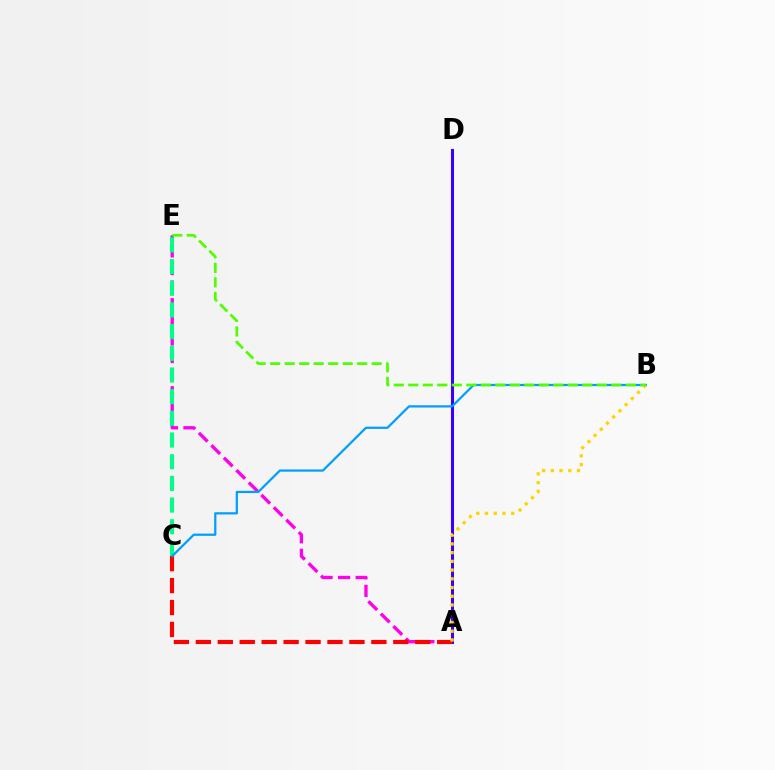{('A', 'E'): [{'color': '#ff00ed', 'line_style': 'dashed', 'thickness': 2.39}], ('A', 'D'): [{'color': '#3700ff', 'line_style': 'solid', 'thickness': 2.2}], ('C', 'E'): [{'color': '#00ff86', 'line_style': 'dashed', 'thickness': 2.95}], ('A', 'C'): [{'color': '#ff0000', 'line_style': 'dashed', 'thickness': 2.98}], ('B', 'C'): [{'color': '#009eff', 'line_style': 'solid', 'thickness': 1.61}], ('A', 'B'): [{'color': '#ffd500', 'line_style': 'dotted', 'thickness': 2.37}], ('B', 'E'): [{'color': '#4fff00', 'line_style': 'dashed', 'thickness': 1.97}]}